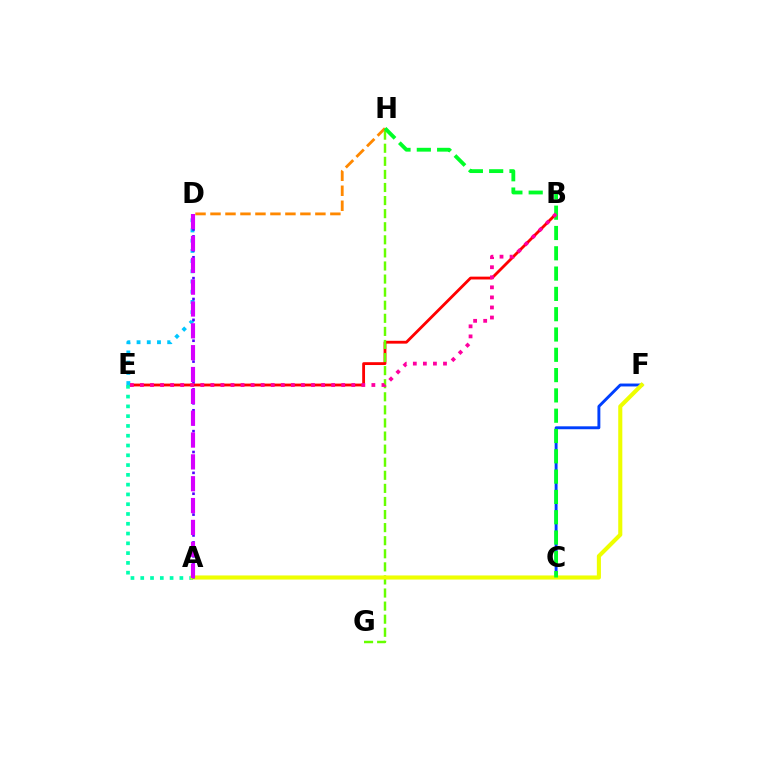{('B', 'E'): [{'color': '#ff0000', 'line_style': 'solid', 'thickness': 2.04}, {'color': '#ff00a0', 'line_style': 'dotted', 'thickness': 2.73}], ('C', 'F'): [{'color': '#003fff', 'line_style': 'solid', 'thickness': 2.1}], ('G', 'H'): [{'color': '#66ff00', 'line_style': 'dashed', 'thickness': 1.78}], ('A', 'E'): [{'color': '#00ffaf', 'line_style': 'dotted', 'thickness': 2.66}], ('D', 'H'): [{'color': '#ff8800', 'line_style': 'dashed', 'thickness': 2.04}], ('A', 'F'): [{'color': '#eeff00', 'line_style': 'solid', 'thickness': 2.95}], ('D', 'E'): [{'color': '#00c7ff', 'line_style': 'dotted', 'thickness': 2.77}], ('A', 'D'): [{'color': '#4f00ff', 'line_style': 'dotted', 'thickness': 1.89}, {'color': '#d600ff', 'line_style': 'dashed', 'thickness': 2.97}], ('C', 'H'): [{'color': '#00ff27', 'line_style': 'dashed', 'thickness': 2.76}]}